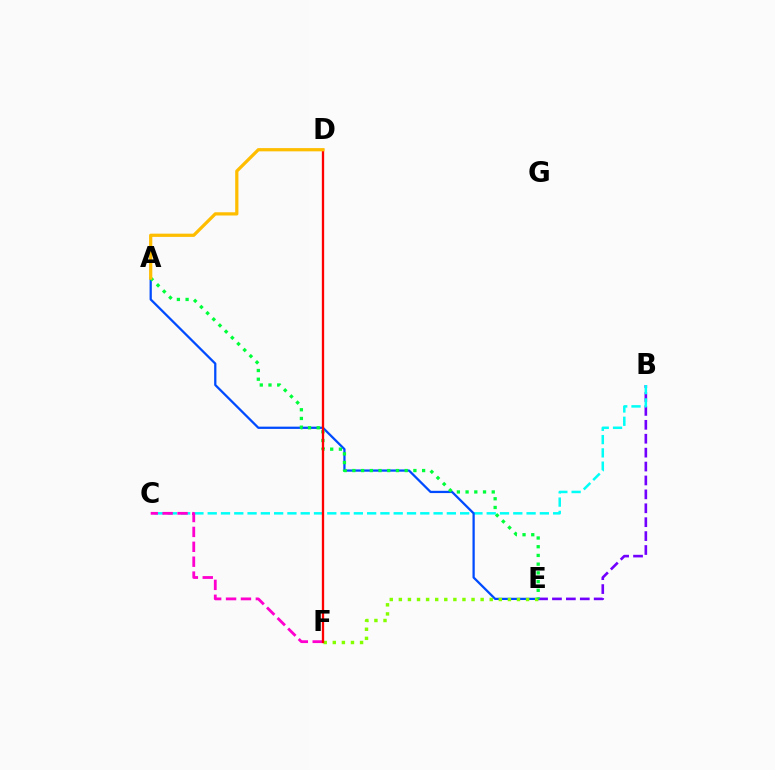{('B', 'E'): [{'color': '#7200ff', 'line_style': 'dashed', 'thickness': 1.89}], ('B', 'C'): [{'color': '#00fff6', 'line_style': 'dashed', 'thickness': 1.8}], ('A', 'E'): [{'color': '#004bff', 'line_style': 'solid', 'thickness': 1.63}, {'color': '#00ff39', 'line_style': 'dotted', 'thickness': 2.37}], ('C', 'F'): [{'color': '#ff00cf', 'line_style': 'dashed', 'thickness': 2.02}], ('E', 'F'): [{'color': '#84ff00', 'line_style': 'dotted', 'thickness': 2.47}], ('D', 'F'): [{'color': '#ff0000', 'line_style': 'solid', 'thickness': 1.67}], ('A', 'D'): [{'color': '#ffbd00', 'line_style': 'solid', 'thickness': 2.33}]}